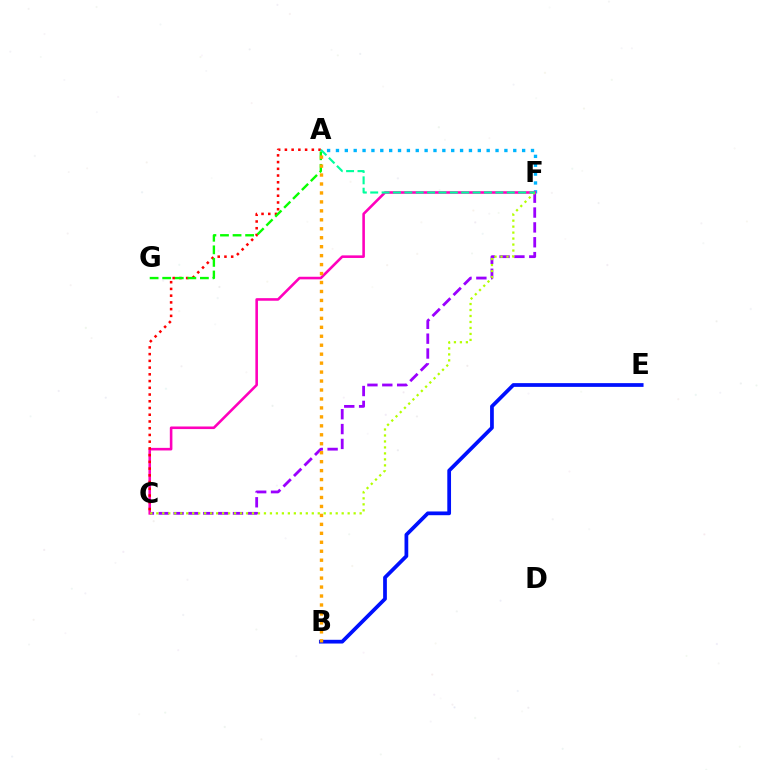{('B', 'E'): [{'color': '#0010ff', 'line_style': 'solid', 'thickness': 2.69}], ('A', 'F'): [{'color': '#00b5ff', 'line_style': 'dotted', 'thickness': 2.41}, {'color': '#00ff9d', 'line_style': 'dashed', 'thickness': 1.55}], ('C', 'F'): [{'color': '#9b00ff', 'line_style': 'dashed', 'thickness': 2.02}, {'color': '#ff00bd', 'line_style': 'solid', 'thickness': 1.86}, {'color': '#b3ff00', 'line_style': 'dotted', 'thickness': 1.62}], ('A', 'C'): [{'color': '#ff0000', 'line_style': 'dotted', 'thickness': 1.83}], ('A', 'G'): [{'color': '#08ff00', 'line_style': 'dashed', 'thickness': 1.71}], ('A', 'B'): [{'color': '#ffa500', 'line_style': 'dotted', 'thickness': 2.43}]}